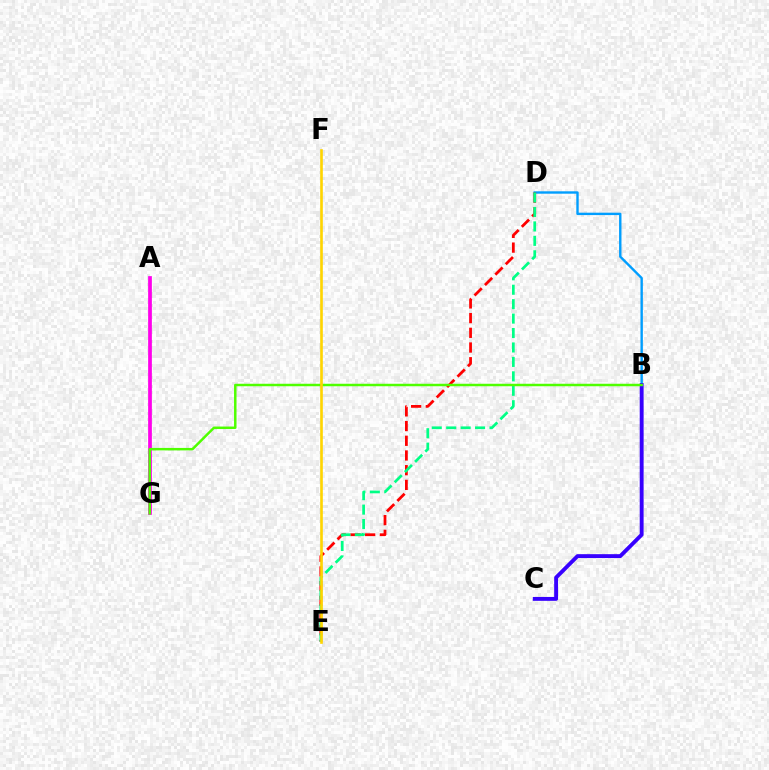{('B', 'D'): [{'color': '#009eff', 'line_style': 'solid', 'thickness': 1.72}], ('B', 'C'): [{'color': '#3700ff', 'line_style': 'solid', 'thickness': 2.8}], ('A', 'G'): [{'color': '#ff00ed', 'line_style': 'solid', 'thickness': 2.68}], ('D', 'E'): [{'color': '#ff0000', 'line_style': 'dashed', 'thickness': 2.0}, {'color': '#00ff86', 'line_style': 'dashed', 'thickness': 1.96}], ('B', 'G'): [{'color': '#4fff00', 'line_style': 'solid', 'thickness': 1.78}], ('E', 'F'): [{'color': '#ffd500', 'line_style': 'solid', 'thickness': 1.9}]}